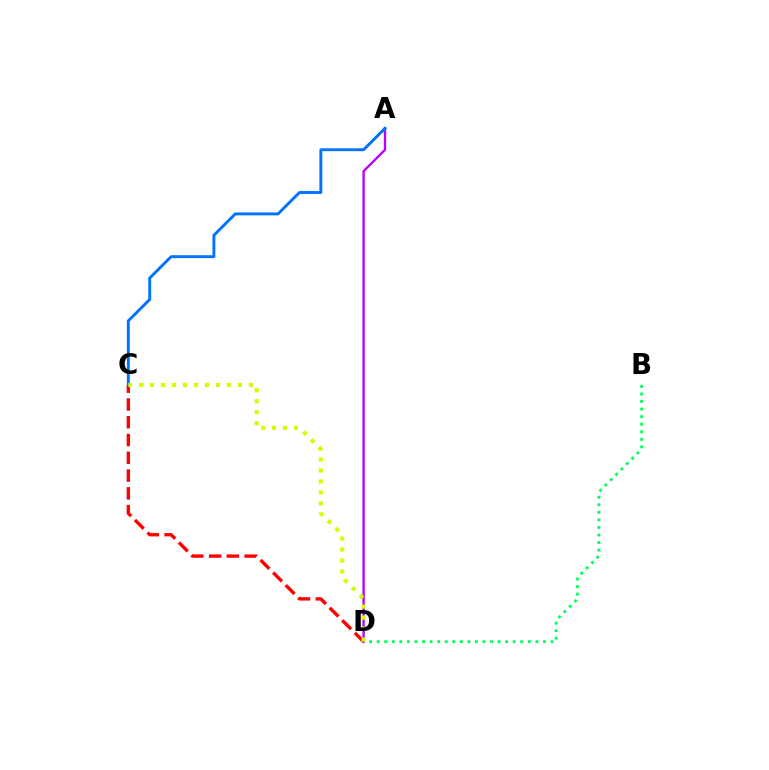{('B', 'D'): [{'color': '#00ff5c', 'line_style': 'dotted', 'thickness': 2.05}], ('C', 'D'): [{'color': '#ff0000', 'line_style': 'dashed', 'thickness': 2.41}, {'color': '#d1ff00', 'line_style': 'dotted', 'thickness': 2.99}], ('A', 'D'): [{'color': '#b900ff', 'line_style': 'solid', 'thickness': 1.69}], ('A', 'C'): [{'color': '#0074ff', 'line_style': 'solid', 'thickness': 2.1}]}